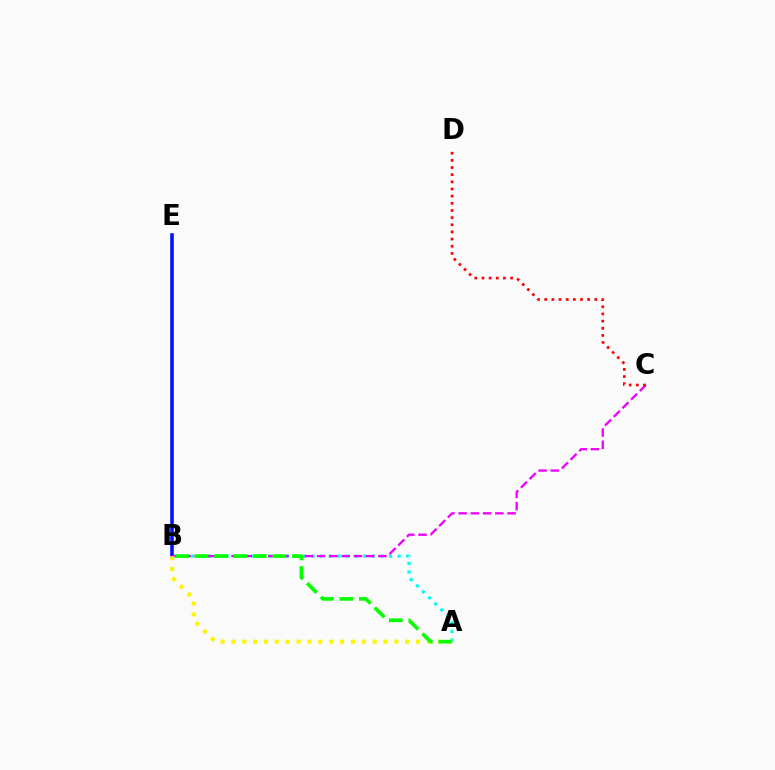{('A', 'B'): [{'color': '#00fff6', 'line_style': 'dotted', 'thickness': 2.34}, {'color': '#fcf500', 'line_style': 'dotted', 'thickness': 2.95}, {'color': '#08ff00', 'line_style': 'dashed', 'thickness': 2.64}], ('B', 'E'): [{'color': '#0010ff', 'line_style': 'solid', 'thickness': 2.57}], ('B', 'C'): [{'color': '#ee00ff', 'line_style': 'dashed', 'thickness': 1.66}], ('C', 'D'): [{'color': '#ff0000', 'line_style': 'dotted', 'thickness': 1.94}]}